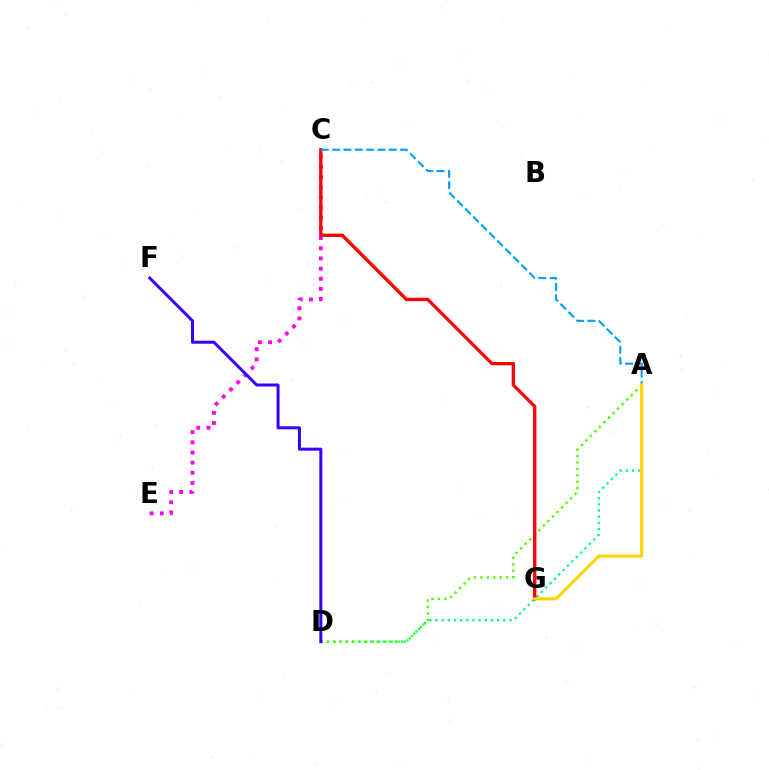{('C', 'E'): [{'color': '#ff00ed', 'line_style': 'dotted', 'thickness': 2.76}], ('A', 'D'): [{'color': '#00ff86', 'line_style': 'dotted', 'thickness': 1.68}, {'color': '#4fff00', 'line_style': 'dotted', 'thickness': 1.75}], ('D', 'F'): [{'color': '#3700ff', 'line_style': 'solid', 'thickness': 2.17}], ('C', 'G'): [{'color': '#ff0000', 'line_style': 'solid', 'thickness': 2.39}], ('A', 'C'): [{'color': '#009eff', 'line_style': 'dashed', 'thickness': 1.54}], ('A', 'G'): [{'color': '#ffd500', 'line_style': 'solid', 'thickness': 2.25}]}